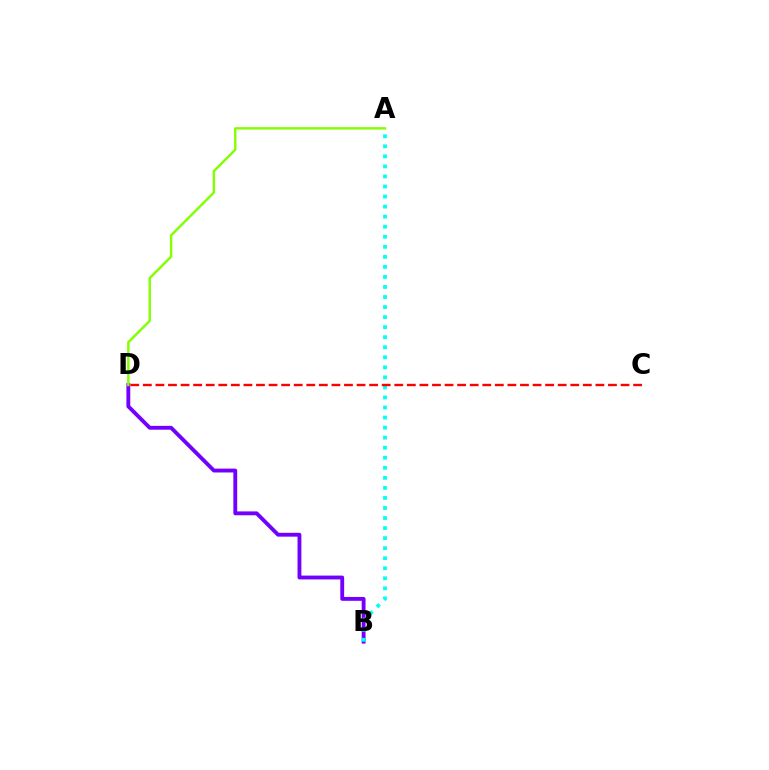{('B', 'D'): [{'color': '#7200ff', 'line_style': 'solid', 'thickness': 2.77}], ('A', 'B'): [{'color': '#00fff6', 'line_style': 'dotted', 'thickness': 2.73}], ('C', 'D'): [{'color': '#ff0000', 'line_style': 'dashed', 'thickness': 1.71}], ('A', 'D'): [{'color': '#84ff00', 'line_style': 'solid', 'thickness': 1.75}]}